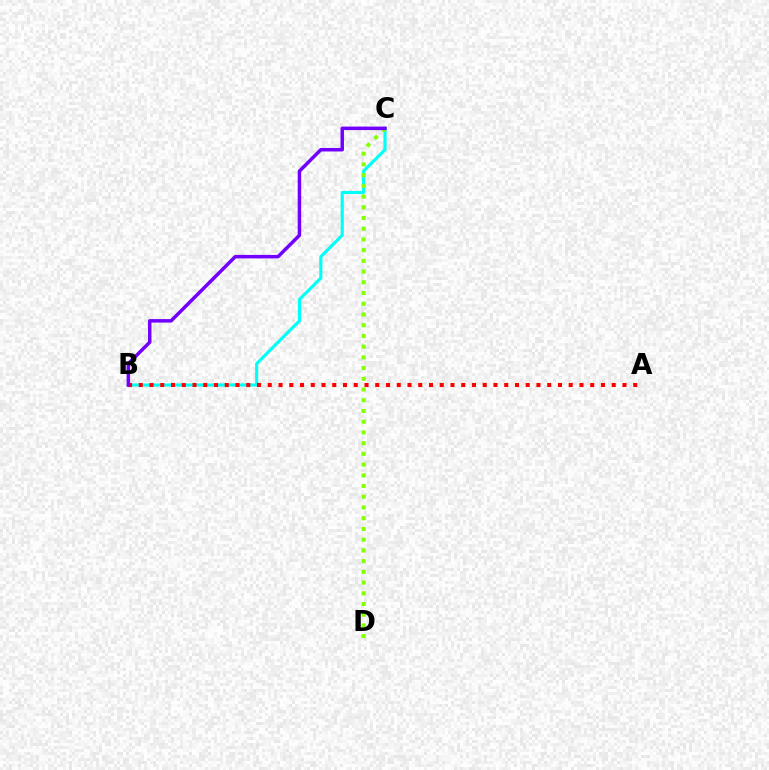{('B', 'C'): [{'color': '#00fff6', 'line_style': 'solid', 'thickness': 2.26}, {'color': '#7200ff', 'line_style': 'solid', 'thickness': 2.51}], ('A', 'B'): [{'color': '#ff0000', 'line_style': 'dotted', 'thickness': 2.92}], ('C', 'D'): [{'color': '#84ff00', 'line_style': 'dotted', 'thickness': 2.91}]}